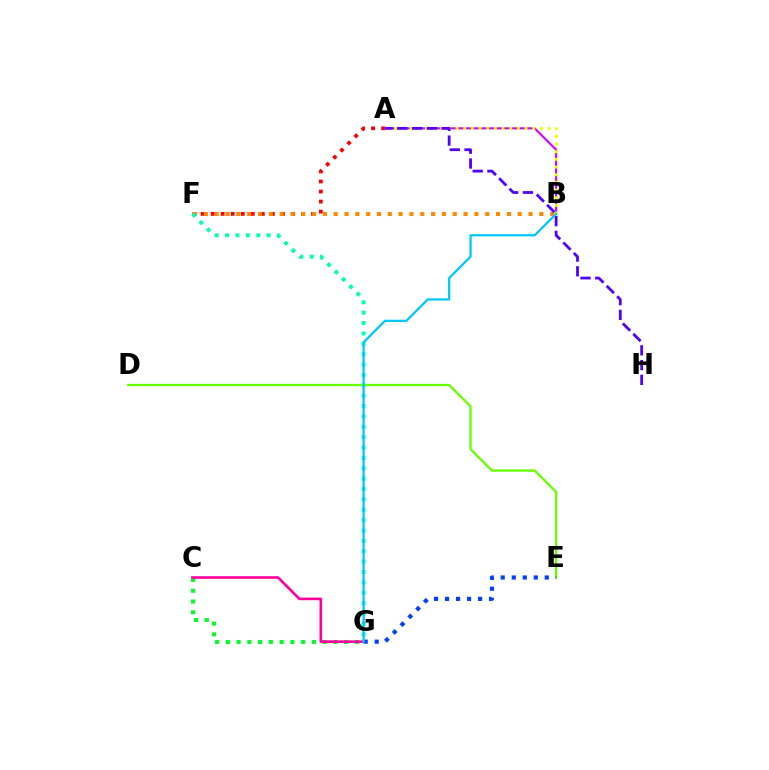{('A', 'F'): [{'color': '#ff0000', 'line_style': 'dotted', 'thickness': 2.73}], ('B', 'F'): [{'color': '#ff8800', 'line_style': 'dotted', 'thickness': 2.94}], ('A', 'B'): [{'color': '#d600ff', 'line_style': 'solid', 'thickness': 1.52}, {'color': '#eeff00', 'line_style': 'dotted', 'thickness': 2.08}], ('F', 'G'): [{'color': '#00ffaf', 'line_style': 'dotted', 'thickness': 2.82}], ('C', 'G'): [{'color': '#00ff27', 'line_style': 'dotted', 'thickness': 2.92}, {'color': '#ff00a0', 'line_style': 'solid', 'thickness': 1.9}], ('D', 'E'): [{'color': '#66ff00', 'line_style': 'solid', 'thickness': 1.64}], ('E', 'G'): [{'color': '#003fff', 'line_style': 'dotted', 'thickness': 2.99}], ('A', 'H'): [{'color': '#4f00ff', 'line_style': 'dashed', 'thickness': 2.01}], ('B', 'G'): [{'color': '#00c7ff', 'line_style': 'solid', 'thickness': 1.63}]}